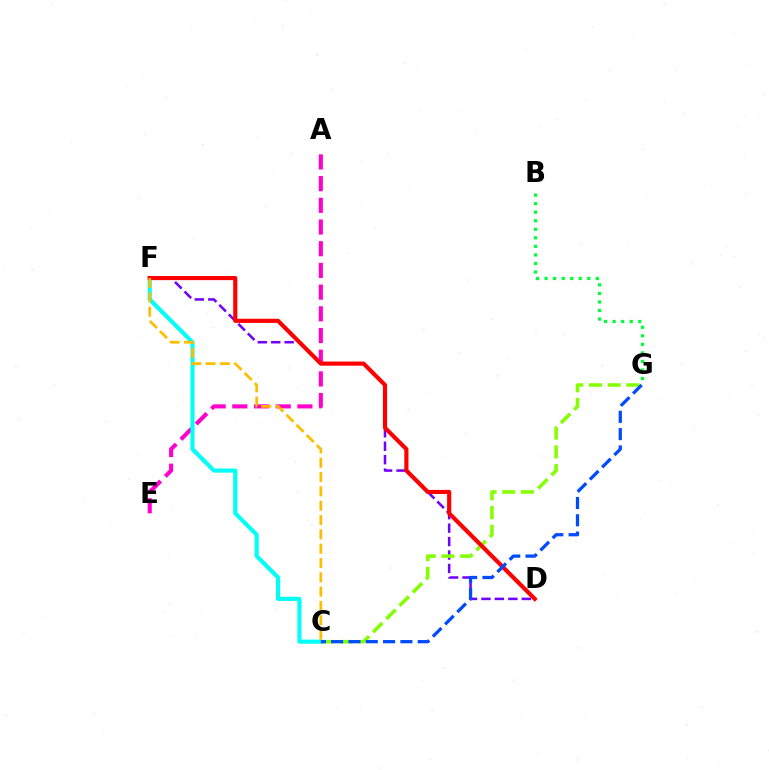{('D', 'F'): [{'color': '#7200ff', 'line_style': 'dashed', 'thickness': 1.83}, {'color': '#ff0000', 'line_style': 'solid', 'thickness': 2.98}], ('A', 'E'): [{'color': '#ff00cf', 'line_style': 'dashed', 'thickness': 2.95}], ('C', 'F'): [{'color': '#00fff6', 'line_style': 'solid', 'thickness': 2.97}, {'color': '#ffbd00', 'line_style': 'dashed', 'thickness': 1.95}], ('C', 'G'): [{'color': '#84ff00', 'line_style': 'dashed', 'thickness': 2.54}, {'color': '#004bff', 'line_style': 'dashed', 'thickness': 2.35}], ('B', 'G'): [{'color': '#00ff39', 'line_style': 'dotted', 'thickness': 2.32}]}